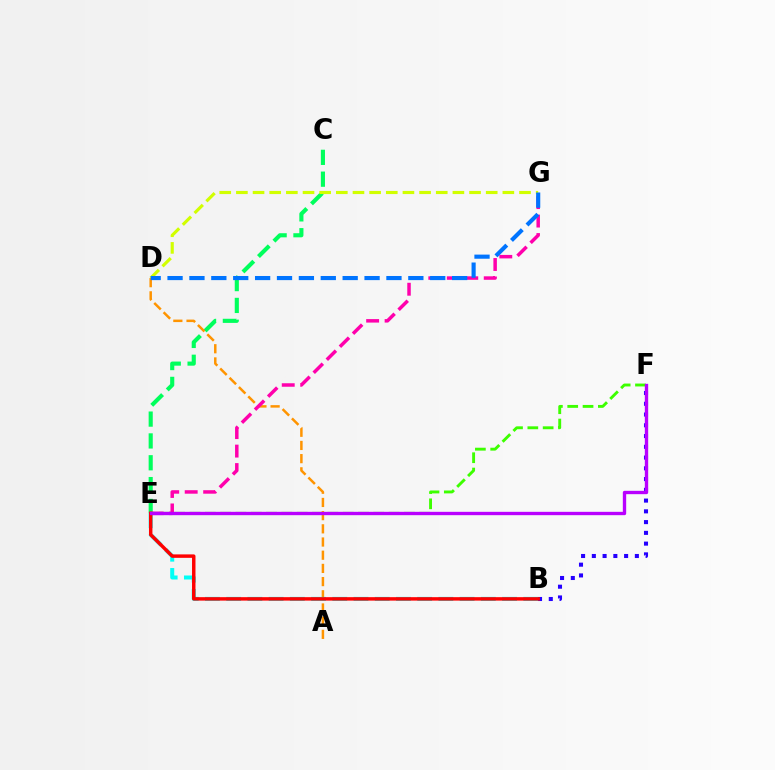{('C', 'E'): [{'color': '#00ff5c', 'line_style': 'dashed', 'thickness': 2.97}], ('B', 'F'): [{'color': '#2500ff', 'line_style': 'dotted', 'thickness': 2.92}], ('E', 'F'): [{'color': '#3dff00', 'line_style': 'dashed', 'thickness': 2.08}, {'color': '#b900ff', 'line_style': 'solid', 'thickness': 2.41}], ('A', 'D'): [{'color': '#ff9400', 'line_style': 'dashed', 'thickness': 1.79}], ('B', 'E'): [{'color': '#00fff6', 'line_style': 'dashed', 'thickness': 2.88}, {'color': '#ff0000', 'line_style': 'solid', 'thickness': 2.48}], ('E', 'G'): [{'color': '#ff00ac', 'line_style': 'dashed', 'thickness': 2.51}], ('D', 'G'): [{'color': '#d1ff00', 'line_style': 'dashed', 'thickness': 2.26}, {'color': '#0074ff', 'line_style': 'dashed', 'thickness': 2.97}]}